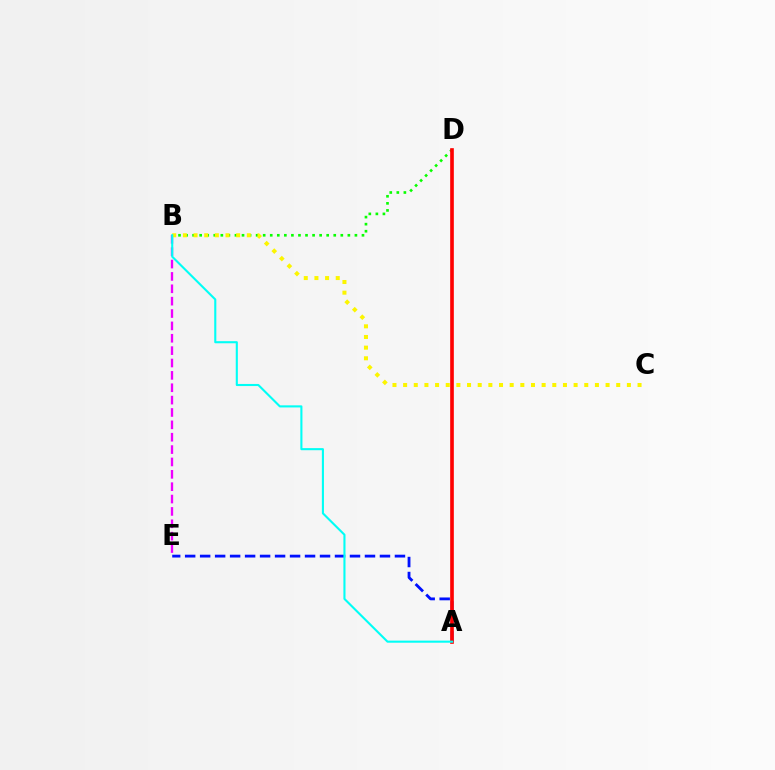{('A', 'E'): [{'color': '#0010ff', 'line_style': 'dashed', 'thickness': 2.04}], ('B', 'E'): [{'color': '#ee00ff', 'line_style': 'dashed', 'thickness': 1.68}], ('B', 'D'): [{'color': '#08ff00', 'line_style': 'dotted', 'thickness': 1.92}], ('A', 'D'): [{'color': '#ff0000', 'line_style': 'solid', 'thickness': 2.63}], ('B', 'C'): [{'color': '#fcf500', 'line_style': 'dotted', 'thickness': 2.9}], ('A', 'B'): [{'color': '#00fff6', 'line_style': 'solid', 'thickness': 1.51}]}